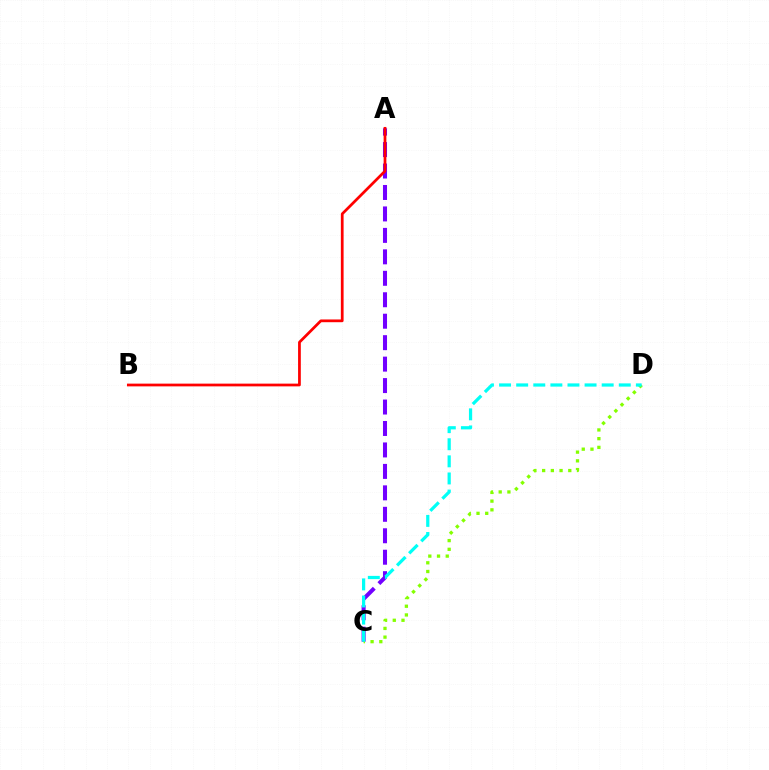{('A', 'C'): [{'color': '#7200ff', 'line_style': 'dashed', 'thickness': 2.91}], ('C', 'D'): [{'color': '#84ff00', 'line_style': 'dotted', 'thickness': 2.37}, {'color': '#00fff6', 'line_style': 'dashed', 'thickness': 2.32}], ('A', 'B'): [{'color': '#ff0000', 'line_style': 'solid', 'thickness': 1.98}]}